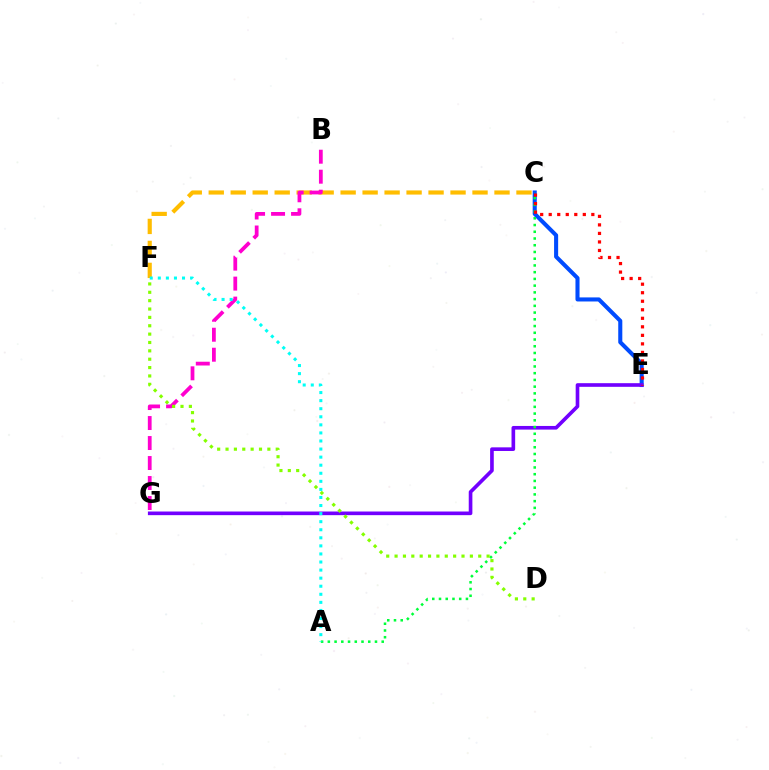{('C', 'E'): [{'color': '#004bff', 'line_style': 'solid', 'thickness': 2.93}, {'color': '#ff0000', 'line_style': 'dotted', 'thickness': 2.32}], ('C', 'F'): [{'color': '#ffbd00', 'line_style': 'dashed', 'thickness': 2.99}], ('E', 'G'): [{'color': '#7200ff', 'line_style': 'solid', 'thickness': 2.62}], ('B', 'G'): [{'color': '#ff00cf', 'line_style': 'dashed', 'thickness': 2.72}], ('A', 'C'): [{'color': '#00ff39', 'line_style': 'dotted', 'thickness': 1.83}], ('D', 'F'): [{'color': '#84ff00', 'line_style': 'dotted', 'thickness': 2.27}], ('A', 'F'): [{'color': '#00fff6', 'line_style': 'dotted', 'thickness': 2.19}]}